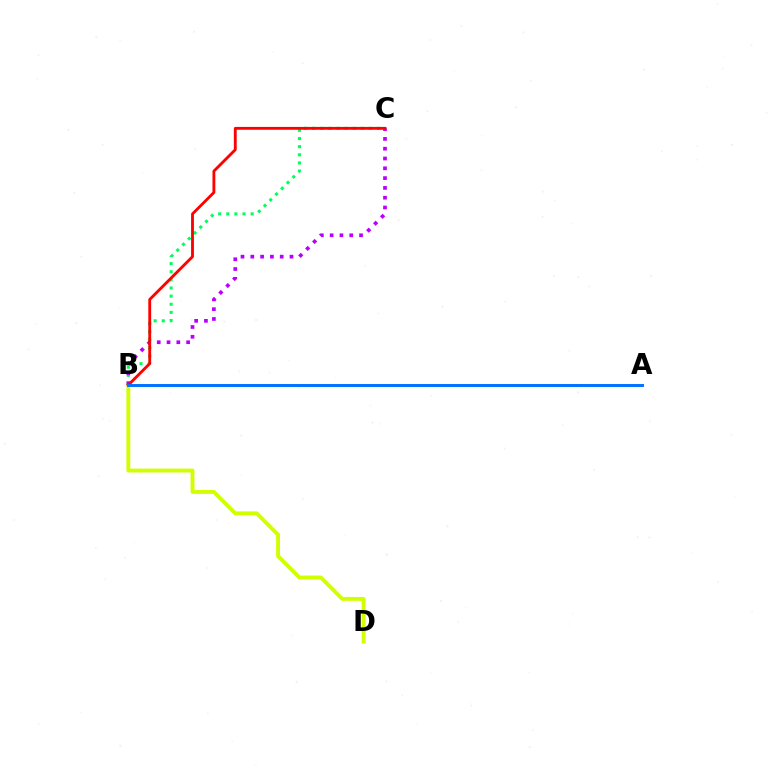{('B', 'C'): [{'color': '#00ff5c', 'line_style': 'dotted', 'thickness': 2.21}, {'color': '#b900ff', 'line_style': 'dotted', 'thickness': 2.66}, {'color': '#ff0000', 'line_style': 'solid', 'thickness': 2.05}], ('B', 'D'): [{'color': '#d1ff00', 'line_style': 'solid', 'thickness': 2.79}], ('A', 'B'): [{'color': '#0074ff', 'line_style': 'solid', 'thickness': 2.13}]}